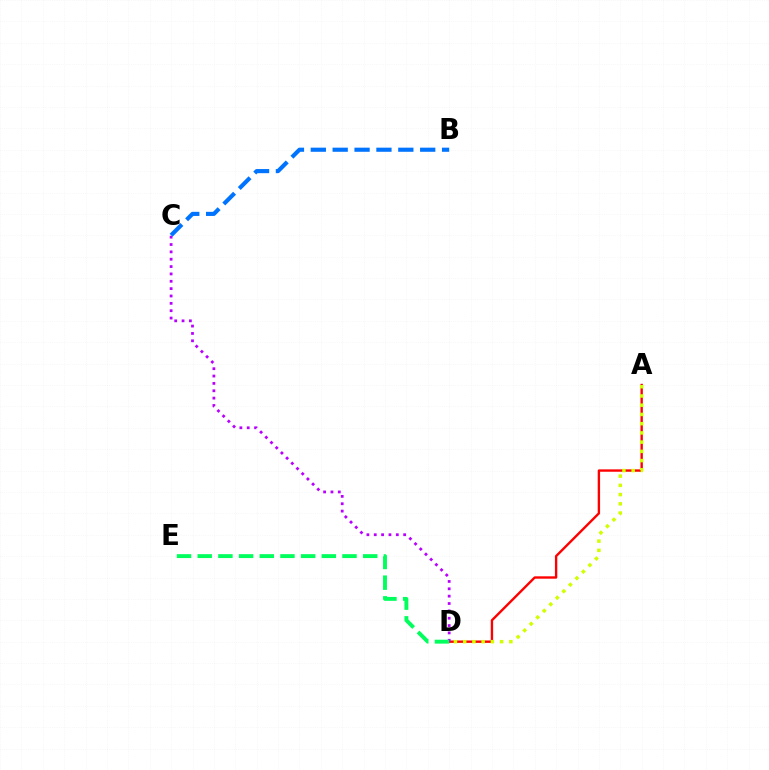{('A', 'D'): [{'color': '#ff0000', 'line_style': 'solid', 'thickness': 1.71}, {'color': '#d1ff00', 'line_style': 'dotted', 'thickness': 2.51}], ('C', 'D'): [{'color': '#b900ff', 'line_style': 'dotted', 'thickness': 2.0}], ('B', 'C'): [{'color': '#0074ff', 'line_style': 'dashed', 'thickness': 2.97}], ('D', 'E'): [{'color': '#00ff5c', 'line_style': 'dashed', 'thickness': 2.81}]}